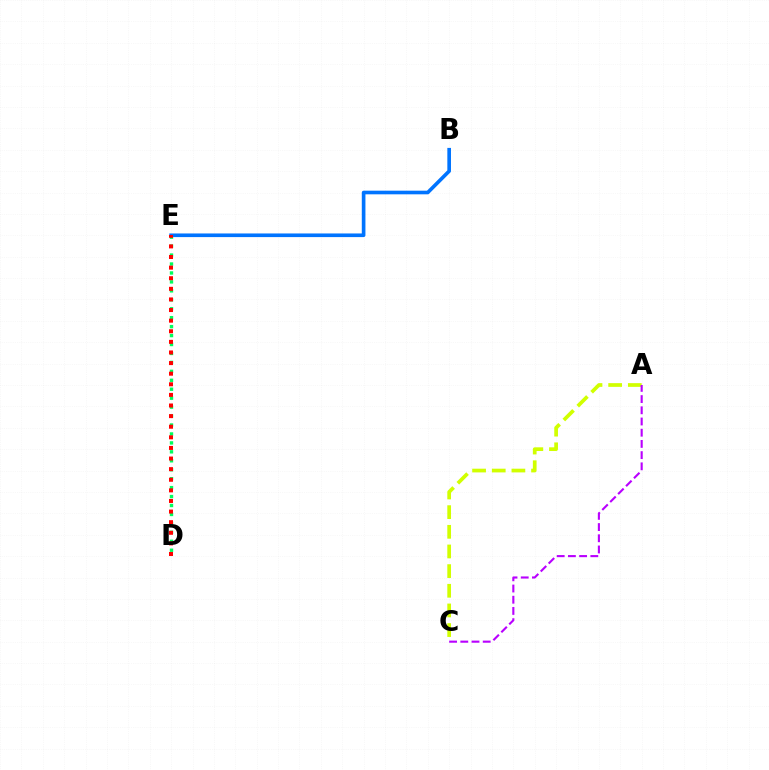{('D', 'E'): [{'color': '#00ff5c', 'line_style': 'dotted', 'thickness': 2.43}, {'color': '#ff0000', 'line_style': 'dotted', 'thickness': 2.88}], ('A', 'C'): [{'color': '#d1ff00', 'line_style': 'dashed', 'thickness': 2.67}, {'color': '#b900ff', 'line_style': 'dashed', 'thickness': 1.52}], ('B', 'E'): [{'color': '#0074ff', 'line_style': 'solid', 'thickness': 2.62}]}